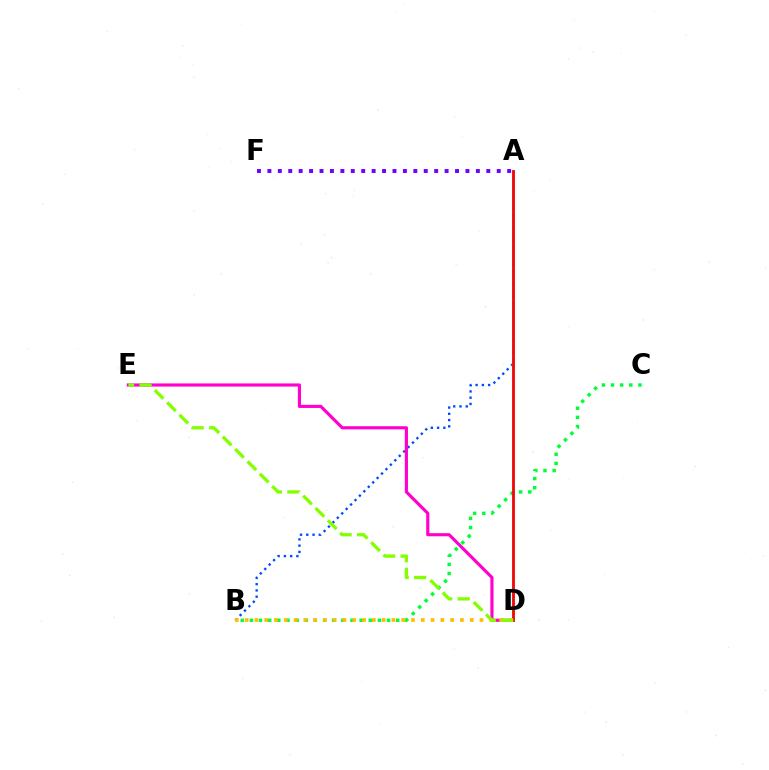{('A', 'B'): [{'color': '#004bff', 'line_style': 'dotted', 'thickness': 1.7}], ('A', 'F'): [{'color': '#7200ff', 'line_style': 'dotted', 'thickness': 2.83}], ('D', 'E'): [{'color': '#ff00cf', 'line_style': 'solid', 'thickness': 2.26}, {'color': '#84ff00', 'line_style': 'dashed', 'thickness': 2.37}], ('A', 'D'): [{'color': '#00fff6', 'line_style': 'solid', 'thickness': 1.81}, {'color': '#ff0000', 'line_style': 'solid', 'thickness': 1.97}], ('B', 'C'): [{'color': '#00ff39', 'line_style': 'dotted', 'thickness': 2.48}], ('B', 'D'): [{'color': '#ffbd00', 'line_style': 'dotted', 'thickness': 2.66}]}